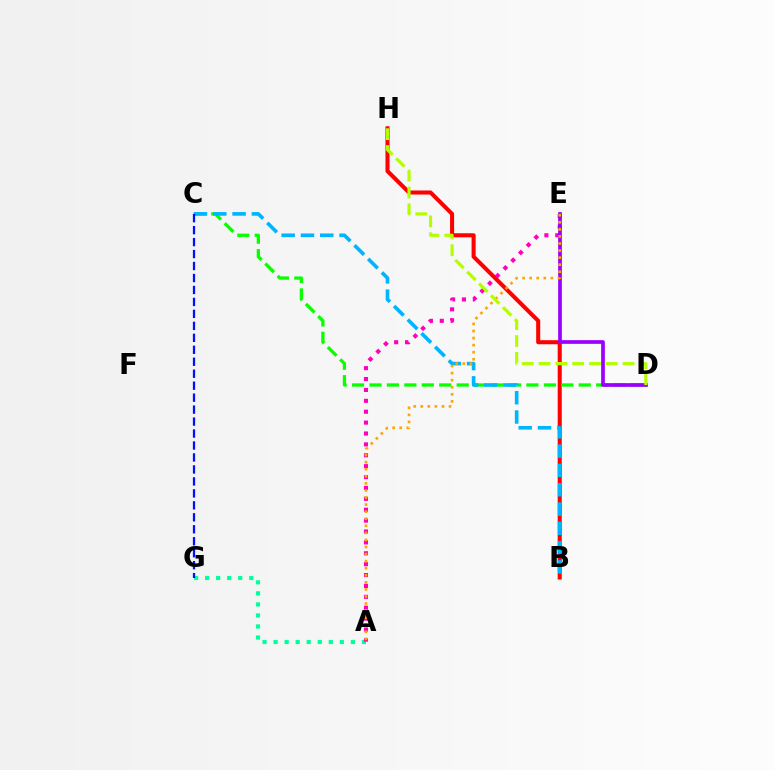{('B', 'H'): [{'color': '#ff0000', 'line_style': 'solid', 'thickness': 2.92}], ('A', 'G'): [{'color': '#00ff9d', 'line_style': 'dotted', 'thickness': 3.0}], ('C', 'D'): [{'color': '#08ff00', 'line_style': 'dashed', 'thickness': 2.37}], ('B', 'C'): [{'color': '#00b5ff', 'line_style': 'dashed', 'thickness': 2.62}], ('A', 'E'): [{'color': '#ff00bd', 'line_style': 'dotted', 'thickness': 2.96}, {'color': '#ffa500', 'line_style': 'dotted', 'thickness': 1.92}], ('C', 'G'): [{'color': '#0010ff', 'line_style': 'dashed', 'thickness': 1.63}], ('D', 'E'): [{'color': '#9b00ff', 'line_style': 'solid', 'thickness': 2.66}], ('D', 'H'): [{'color': '#b3ff00', 'line_style': 'dashed', 'thickness': 2.28}]}